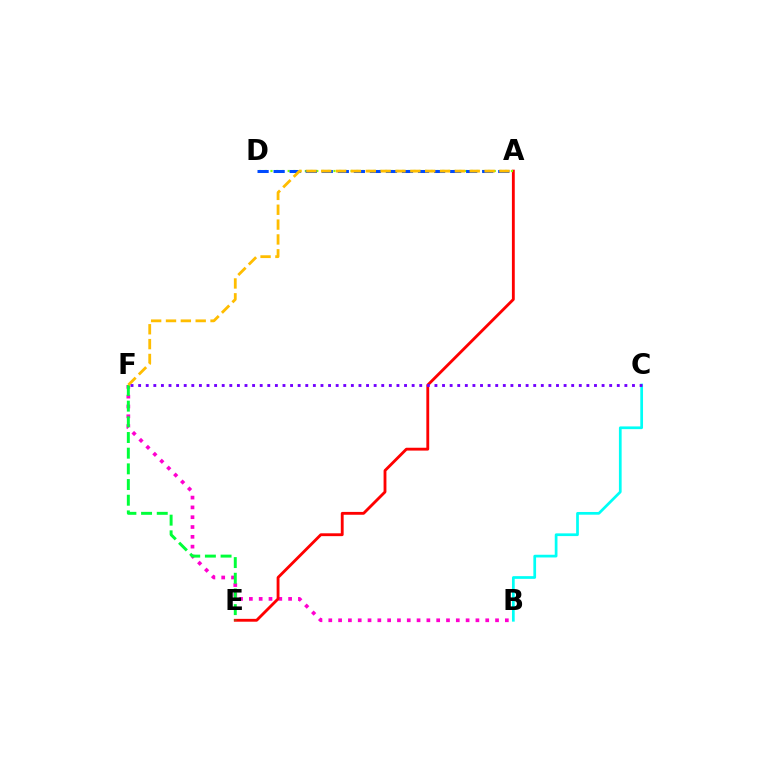{('B', 'F'): [{'color': '#ff00cf', 'line_style': 'dotted', 'thickness': 2.67}], ('B', 'C'): [{'color': '#00fff6', 'line_style': 'solid', 'thickness': 1.96}], ('A', 'E'): [{'color': '#ff0000', 'line_style': 'solid', 'thickness': 2.05}], ('A', 'D'): [{'color': '#84ff00', 'line_style': 'dotted', 'thickness': 1.56}, {'color': '#004bff', 'line_style': 'dashed', 'thickness': 2.18}], ('E', 'F'): [{'color': '#00ff39', 'line_style': 'dashed', 'thickness': 2.13}], ('A', 'F'): [{'color': '#ffbd00', 'line_style': 'dashed', 'thickness': 2.02}], ('C', 'F'): [{'color': '#7200ff', 'line_style': 'dotted', 'thickness': 2.06}]}